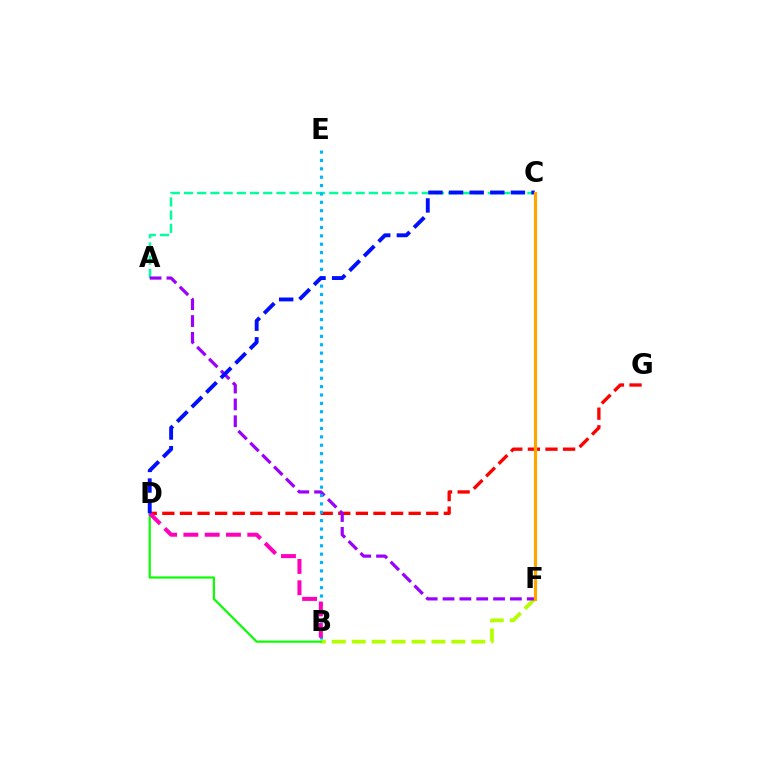{('D', 'G'): [{'color': '#ff0000', 'line_style': 'dashed', 'thickness': 2.39}], ('B', 'F'): [{'color': '#b3ff00', 'line_style': 'dashed', 'thickness': 2.71}], ('A', 'C'): [{'color': '#00ff9d', 'line_style': 'dashed', 'thickness': 1.79}], ('A', 'F'): [{'color': '#9b00ff', 'line_style': 'dashed', 'thickness': 2.29}], ('B', 'D'): [{'color': '#08ff00', 'line_style': 'solid', 'thickness': 1.57}, {'color': '#ff00bd', 'line_style': 'dashed', 'thickness': 2.89}], ('B', 'E'): [{'color': '#00b5ff', 'line_style': 'dotted', 'thickness': 2.28}], ('C', 'D'): [{'color': '#0010ff', 'line_style': 'dashed', 'thickness': 2.8}], ('C', 'F'): [{'color': '#ffa500', 'line_style': 'solid', 'thickness': 2.27}]}